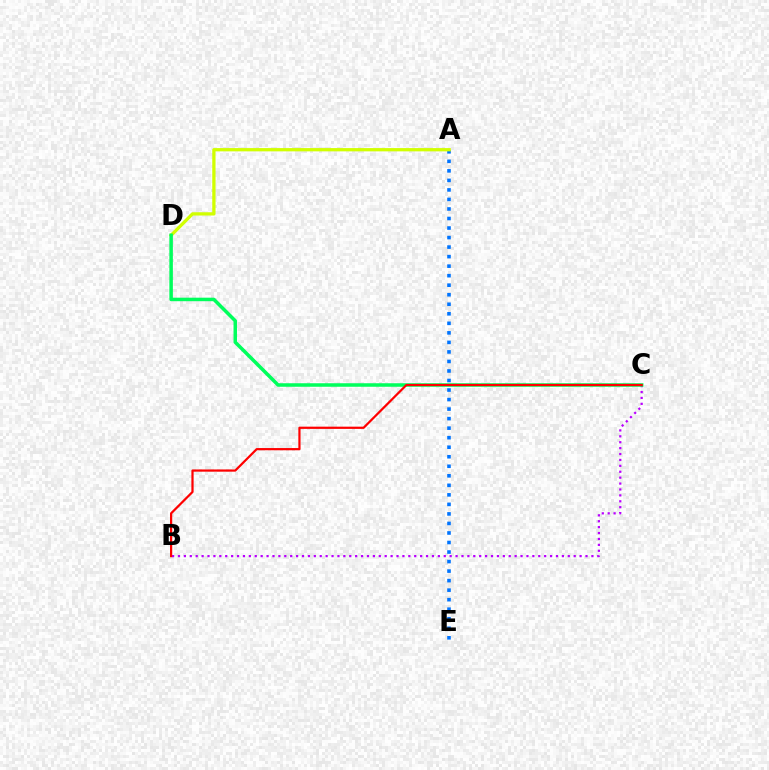{('A', 'E'): [{'color': '#0074ff', 'line_style': 'dotted', 'thickness': 2.59}], ('B', 'C'): [{'color': '#b900ff', 'line_style': 'dotted', 'thickness': 1.6}, {'color': '#ff0000', 'line_style': 'solid', 'thickness': 1.6}], ('A', 'D'): [{'color': '#d1ff00', 'line_style': 'solid', 'thickness': 2.36}], ('C', 'D'): [{'color': '#00ff5c', 'line_style': 'solid', 'thickness': 2.53}]}